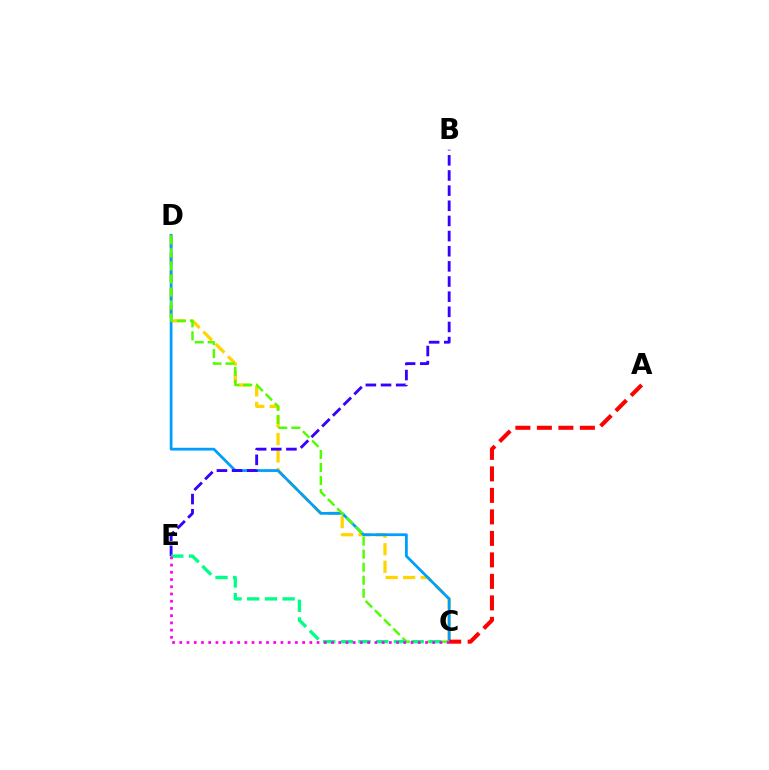{('C', 'D'): [{'color': '#ffd500', 'line_style': 'dashed', 'thickness': 2.37}, {'color': '#009eff', 'line_style': 'solid', 'thickness': 1.99}, {'color': '#4fff00', 'line_style': 'dashed', 'thickness': 1.77}], ('B', 'E'): [{'color': '#3700ff', 'line_style': 'dashed', 'thickness': 2.06}], ('C', 'E'): [{'color': '#00ff86', 'line_style': 'dashed', 'thickness': 2.4}, {'color': '#ff00ed', 'line_style': 'dotted', 'thickness': 1.96}], ('A', 'C'): [{'color': '#ff0000', 'line_style': 'dashed', 'thickness': 2.92}]}